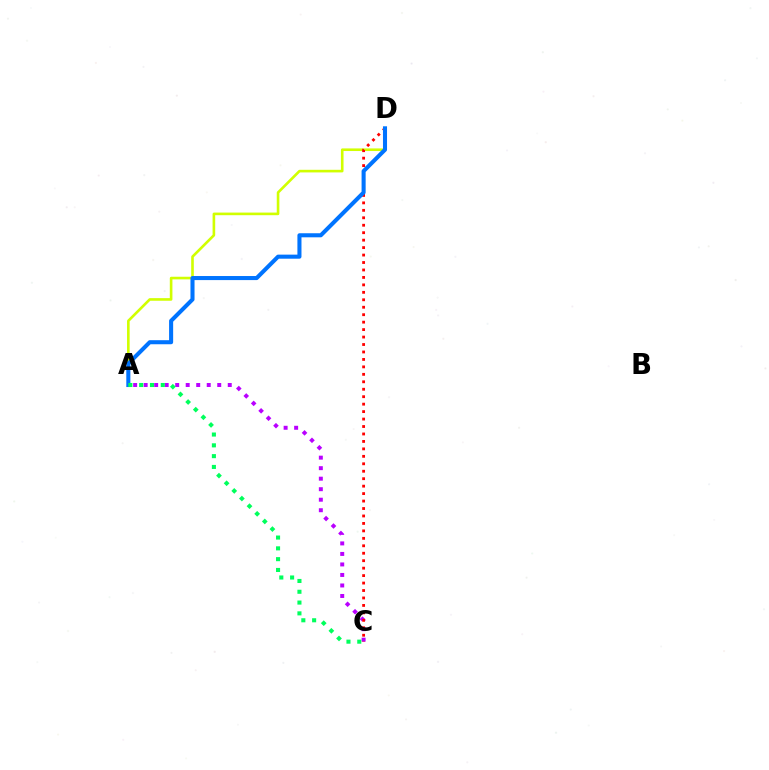{('A', 'D'): [{'color': '#d1ff00', 'line_style': 'solid', 'thickness': 1.89}, {'color': '#0074ff', 'line_style': 'solid', 'thickness': 2.93}], ('A', 'C'): [{'color': '#b900ff', 'line_style': 'dotted', 'thickness': 2.86}, {'color': '#00ff5c', 'line_style': 'dotted', 'thickness': 2.93}], ('C', 'D'): [{'color': '#ff0000', 'line_style': 'dotted', 'thickness': 2.03}]}